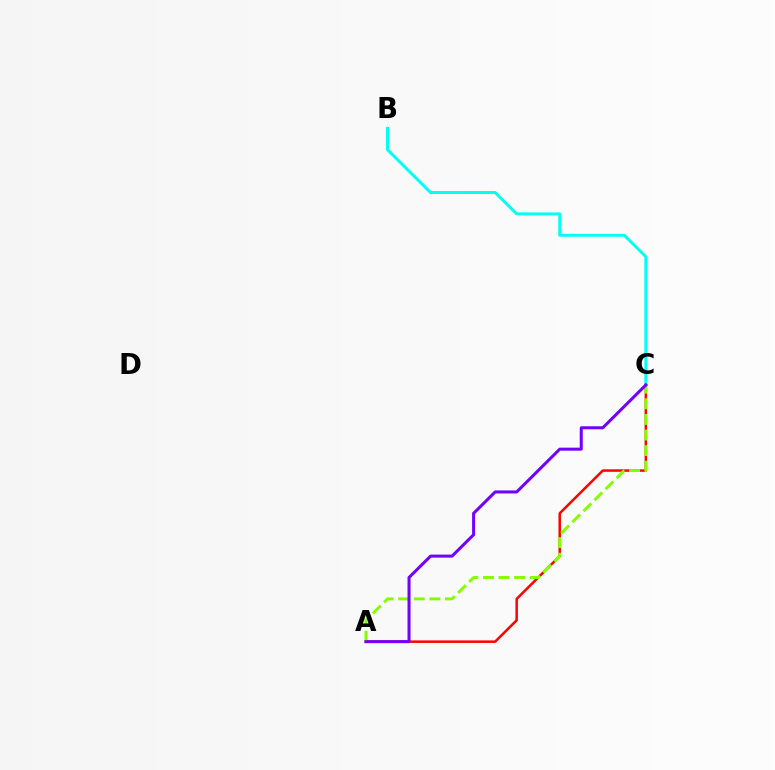{('B', 'C'): [{'color': '#00fff6', 'line_style': 'solid', 'thickness': 2.13}], ('A', 'C'): [{'color': '#ff0000', 'line_style': 'solid', 'thickness': 1.8}, {'color': '#84ff00', 'line_style': 'dashed', 'thickness': 2.12}, {'color': '#7200ff', 'line_style': 'solid', 'thickness': 2.18}]}